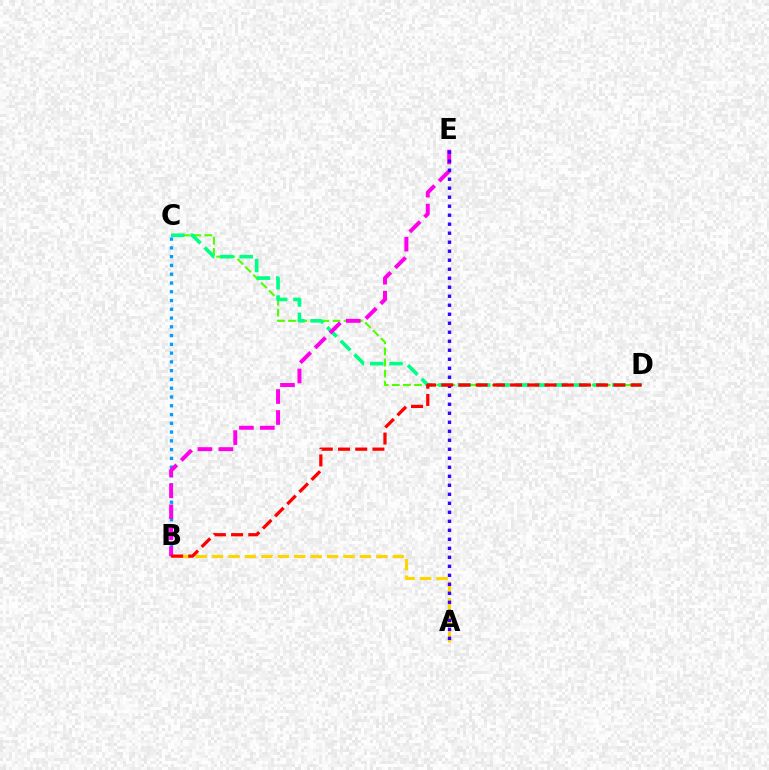{('C', 'D'): [{'color': '#4fff00', 'line_style': 'dashed', 'thickness': 1.51}, {'color': '#00ff86', 'line_style': 'dashed', 'thickness': 2.62}], ('A', 'B'): [{'color': '#ffd500', 'line_style': 'dashed', 'thickness': 2.23}], ('B', 'C'): [{'color': '#009eff', 'line_style': 'dotted', 'thickness': 2.38}], ('B', 'E'): [{'color': '#ff00ed', 'line_style': 'dashed', 'thickness': 2.85}], ('A', 'E'): [{'color': '#3700ff', 'line_style': 'dotted', 'thickness': 2.45}], ('B', 'D'): [{'color': '#ff0000', 'line_style': 'dashed', 'thickness': 2.34}]}